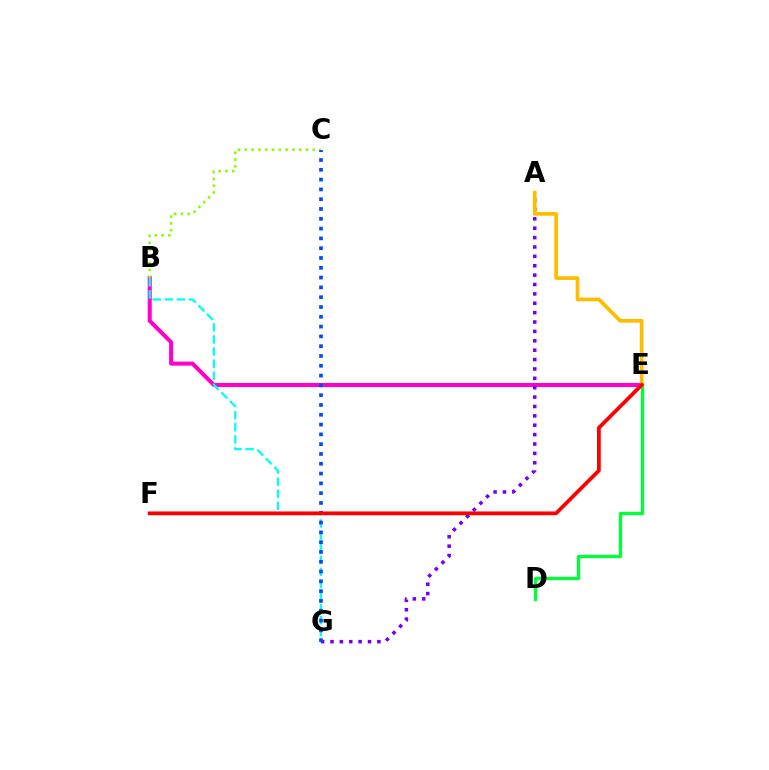{('B', 'E'): [{'color': '#ff00cf', 'line_style': 'solid', 'thickness': 2.92}], ('B', 'G'): [{'color': '#00fff6', 'line_style': 'dashed', 'thickness': 1.64}], ('A', 'G'): [{'color': '#7200ff', 'line_style': 'dotted', 'thickness': 2.55}], ('D', 'E'): [{'color': '#00ff39', 'line_style': 'solid', 'thickness': 2.37}], ('B', 'C'): [{'color': '#84ff00', 'line_style': 'dotted', 'thickness': 1.85}], ('A', 'E'): [{'color': '#ffbd00', 'line_style': 'solid', 'thickness': 2.66}], ('C', 'G'): [{'color': '#004bff', 'line_style': 'dotted', 'thickness': 2.66}], ('E', 'F'): [{'color': '#ff0000', 'line_style': 'solid', 'thickness': 2.71}]}